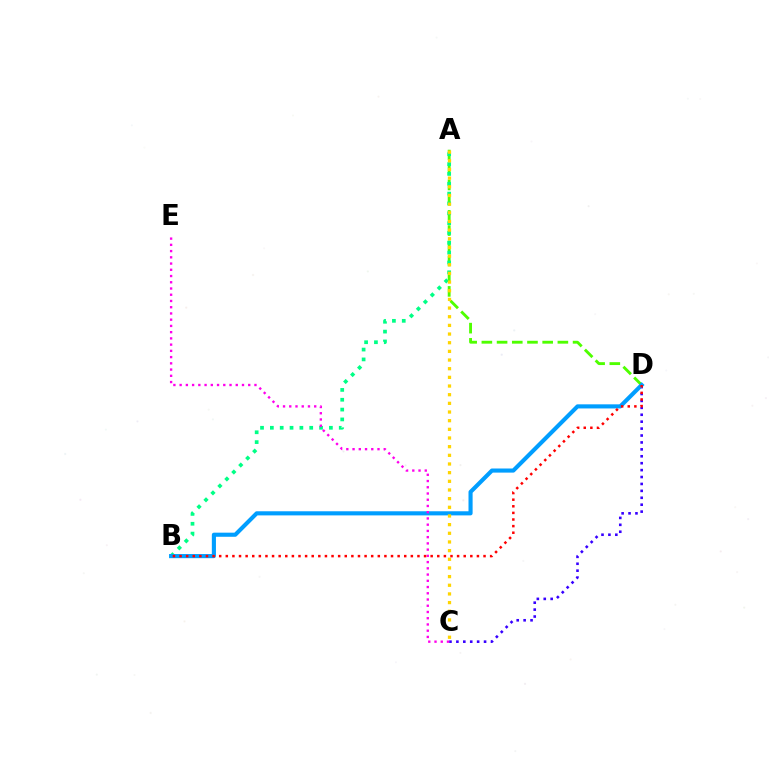{('C', 'D'): [{'color': '#3700ff', 'line_style': 'dotted', 'thickness': 1.88}], ('A', 'D'): [{'color': '#4fff00', 'line_style': 'dashed', 'thickness': 2.07}], ('A', 'B'): [{'color': '#00ff86', 'line_style': 'dotted', 'thickness': 2.67}], ('B', 'D'): [{'color': '#009eff', 'line_style': 'solid', 'thickness': 2.96}, {'color': '#ff0000', 'line_style': 'dotted', 'thickness': 1.8}], ('C', 'E'): [{'color': '#ff00ed', 'line_style': 'dotted', 'thickness': 1.69}], ('A', 'C'): [{'color': '#ffd500', 'line_style': 'dotted', 'thickness': 2.35}]}